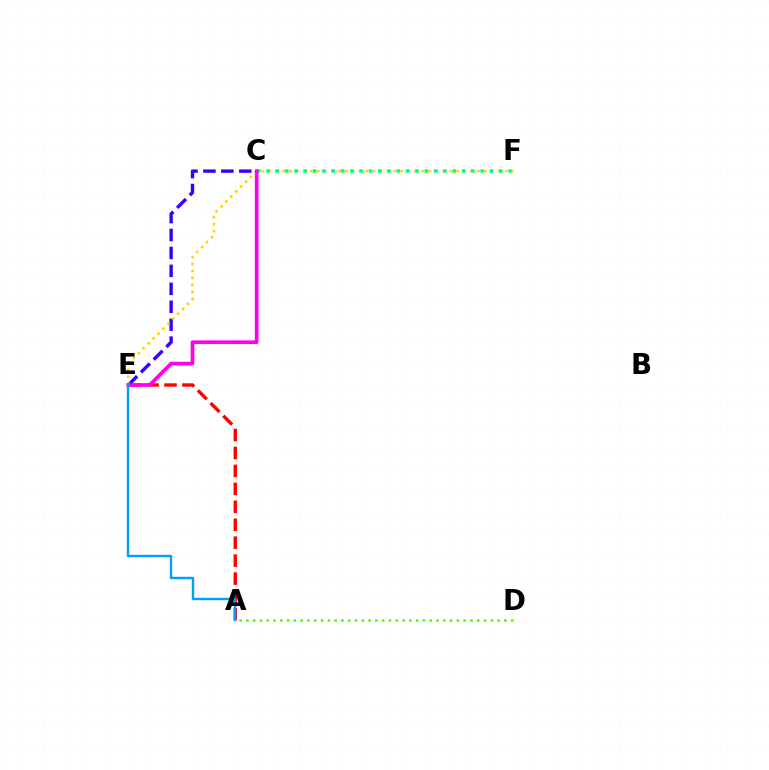{('A', 'D'): [{'color': '#4fff00', 'line_style': 'dotted', 'thickness': 1.85}], ('C', 'E'): [{'color': '#3700ff', 'line_style': 'dashed', 'thickness': 2.44}, {'color': '#ff00ed', 'line_style': 'solid', 'thickness': 2.65}], ('E', 'F'): [{'color': '#ffd500', 'line_style': 'dotted', 'thickness': 1.89}], ('C', 'F'): [{'color': '#00ff86', 'line_style': 'dotted', 'thickness': 2.53}], ('A', 'E'): [{'color': '#ff0000', 'line_style': 'dashed', 'thickness': 2.44}, {'color': '#009eff', 'line_style': 'solid', 'thickness': 1.75}]}